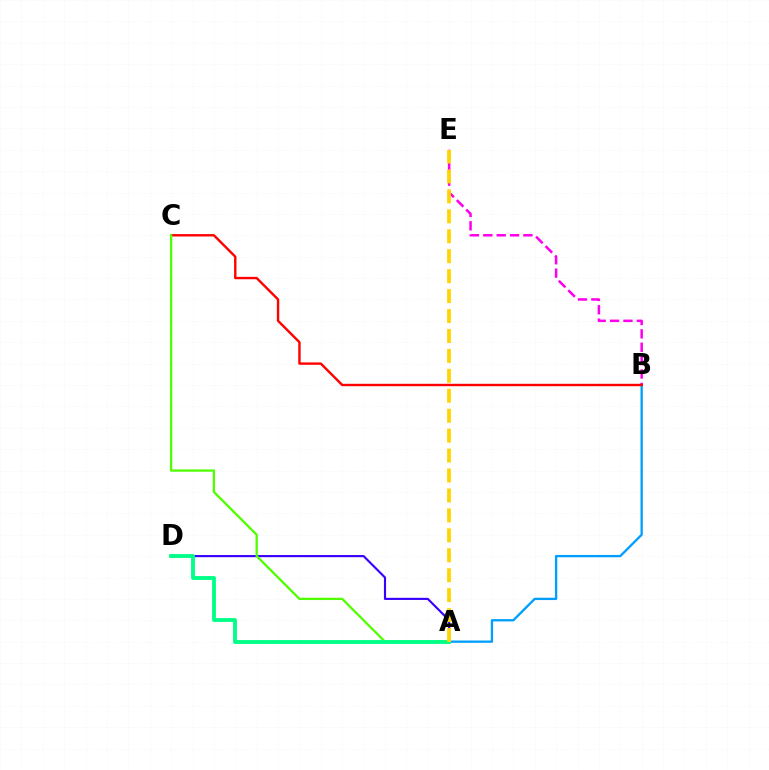{('A', 'B'): [{'color': '#009eff', 'line_style': 'solid', 'thickness': 1.67}], ('A', 'D'): [{'color': '#3700ff', 'line_style': 'solid', 'thickness': 1.54}, {'color': '#00ff86', 'line_style': 'solid', 'thickness': 2.76}], ('B', 'E'): [{'color': '#ff00ed', 'line_style': 'dashed', 'thickness': 1.82}], ('B', 'C'): [{'color': '#ff0000', 'line_style': 'solid', 'thickness': 1.73}], ('A', 'C'): [{'color': '#4fff00', 'line_style': 'solid', 'thickness': 1.64}], ('A', 'E'): [{'color': '#ffd500', 'line_style': 'dashed', 'thickness': 2.71}]}